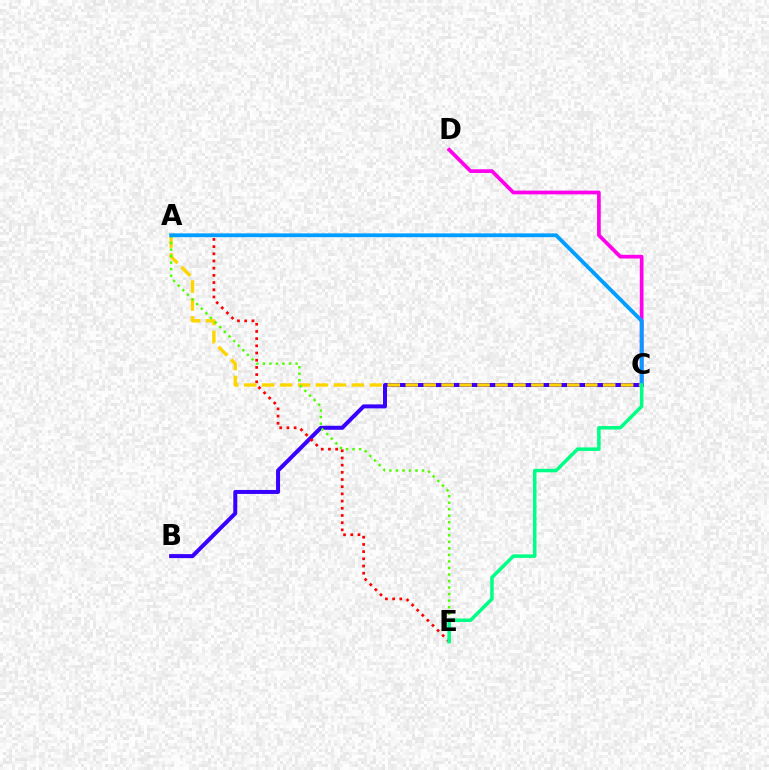{('B', 'C'): [{'color': '#3700ff', 'line_style': 'solid', 'thickness': 2.88}], ('A', 'E'): [{'color': '#ff0000', 'line_style': 'dotted', 'thickness': 1.95}, {'color': '#4fff00', 'line_style': 'dotted', 'thickness': 1.77}], ('A', 'C'): [{'color': '#ffd500', 'line_style': 'dashed', 'thickness': 2.44}, {'color': '#009eff', 'line_style': 'solid', 'thickness': 2.74}], ('C', 'D'): [{'color': '#ff00ed', 'line_style': 'solid', 'thickness': 2.67}], ('C', 'E'): [{'color': '#00ff86', 'line_style': 'solid', 'thickness': 2.53}]}